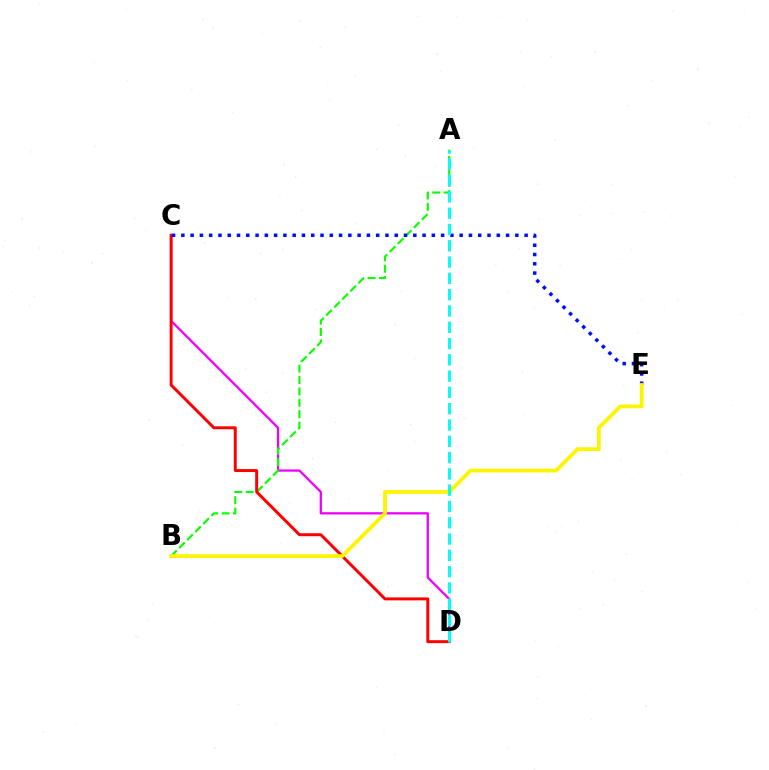{('C', 'D'): [{'color': '#ee00ff', 'line_style': 'solid', 'thickness': 1.64}, {'color': '#ff0000', 'line_style': 'solid', 'thickness': 2.13}], ('A', 'B'): [{'color': '#08ff00', 'line_style': 'dashed', 'thickness': 1.55}], ('C', 'E'): [{'color': '#0010ff', 'line_style': 'dotted', 'thickness': 2.52}], ('B', 'E'): [{'color': '#fcf500', 'line_style': 'solid', 'thickness': 2.72}], ('A', 'D'): [{'color': '#00fff6', 'line_style': 'dashed', 'thickness': 2.21}]}